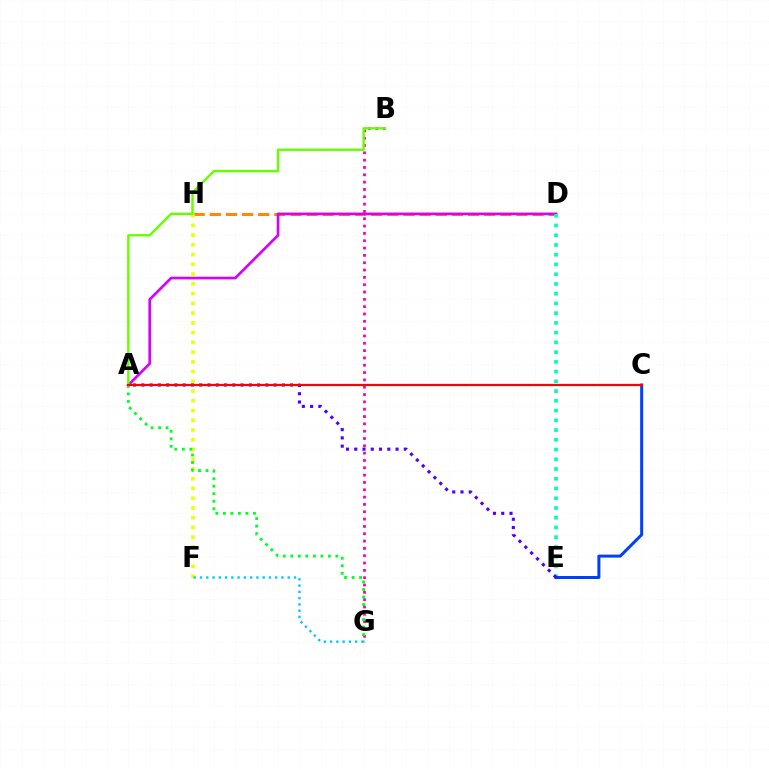{('B', 'G'): [{'color': '#ff00a0', 'line_style': 'dotted', 'thickness': 1.99}], ('D', 'H'): [{'color': '#ff8800', 'line_style': 'dashed', 'thickness': 2.19}], ('F', 'H'): [{'color': '#eeff00', 'line_style': 'dotted', 'thickness': 2.65}], ('A', 'D'): [{'color': '#d600ff', 'line_style': 'solid', 'thickness': 1.93}], ('D', 'E'): [{'color': '#00ffaf', 'line_style': 'dotted', 'thickness': 2.65}], ('C', 'E'): [{'color': '#003fff', 'line_style': 'solid', 'thickness': 2.16}], ('A', 'G'): [{'color': '#00ff27', 'line_style': 'dotted', 'thickness': 2.04}], ('A', 'E'): [{'color': '#4f00ff', 'line_style': 'dotted', 'thickness': 2.25}], ('A', 'B'): [{'color': '#66ff00', 'line_style': 'solid', 'thickness': 1.73}], ('F', 'G'): [{'color': '#00c7ff', 'line_style': 'dotted', 'thickness': 1.7}], ('A', 'C'): [{'color': '#ff0000', 'line_style': 'solid', 'thickness': 1.58}]}